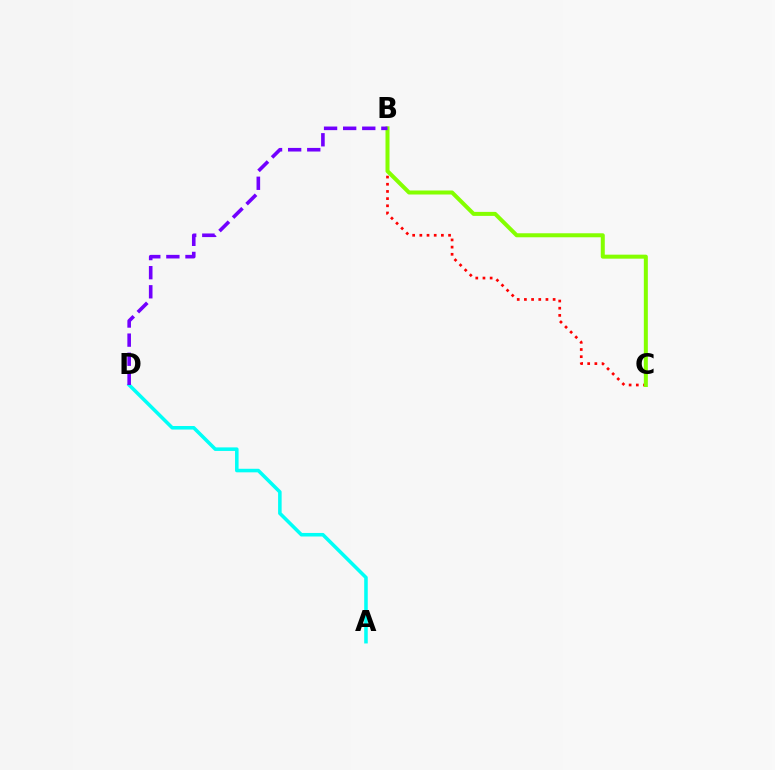{('A', 'D'): [{'color': '#00fff6', 'line_style': 'solid', 'thickness': 2.56}], ('B', 'C'): [{'color': '#ff0000', 'line_style': 'dotted', 'thickness': 1.95}, {'color': '#84ff00', 'line_style': 'solid', 'thickness': 2.88}], ('B', 'D'): [{'color': '#7200ff', 'line_style': 'dashed', 'thickness': 2.59}]}